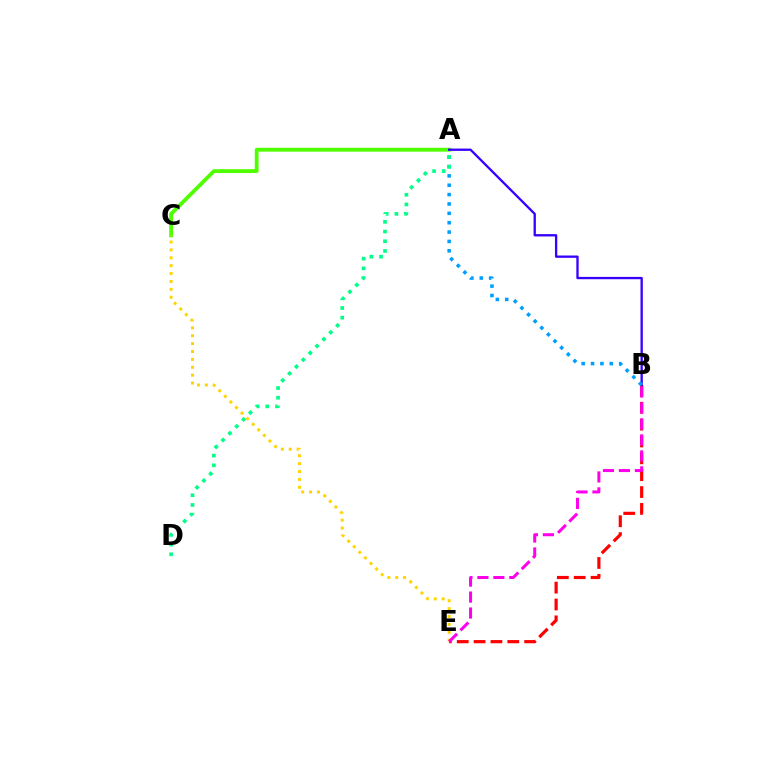{('A', 'C'): [{'color': '#4fff00', 'line_style': 'solid', 'thickness': 2.75}], ('B', 'E'): [{'color': '#ff0000', 'line_style': 'dashed', 'thickness': 2.29}, {'color': '#ff00ed', 'line_style': 'dashed', 'thickness': 2.17}], ('A', 'B'): [{'color': '#3700ff', 'line_style': 'solid', 'thickness': 1.68}, {'color': '#009eff', 'line_style': 'dotted', 'thickness': 2.55}], ('C', 'E'): [{'color': '#ffd500', 'line_style': 'dotted', 'thickness': 2.14}], ('A', 'D'): [{'color': '#00ff86', 'line_style': 'dotted', 'thickness': 2.63}]}